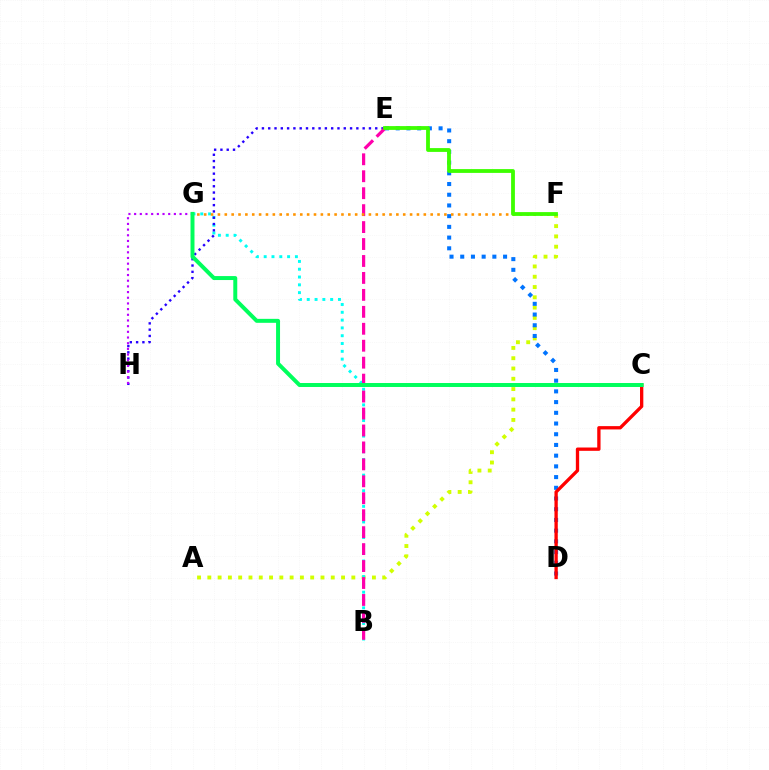{('A', 'F'): [{'color': '#d1ff00', 'line_style': 'dotted', 'thickness': 2.79}], ('B', 'G'): [{'color': '#00fff6', 'line_style': 'dotted', 'thickness': 2.12}], ('E', 'H'): [{'color': '#2500ff', 'line_style': 'dotted', 'thickness': 1.71}], ('B', 'E'): [{'color': '#ff00ac', 'line_style': 'dashed', 'thickness': 2.3}], ('G', 'H'): [{'color': '#b900ff', 'line_style': 'dotted', 'thickness': 1.54}], ('D', 'E'): [{'color': '#0074ff', 'line_style': 'dotted', 'thickness': 2.91}], ('F', 'G'): [{'color': '#ff9400', 'line_style': 'dotted', 'thickness': 1.86}], ('C', 'D'): [{'color': '#ff0000', 'line_style': 'solid', 'thickness': 2.38}], ('E', 'F'): [{'color': '#3dff00', 'line_style': 'solid', 'thickness': 2.74}], ('C', 'G'): [{'color': '#00ff5c', 'line_style': 'solid', 'thickness': 2.86}]}